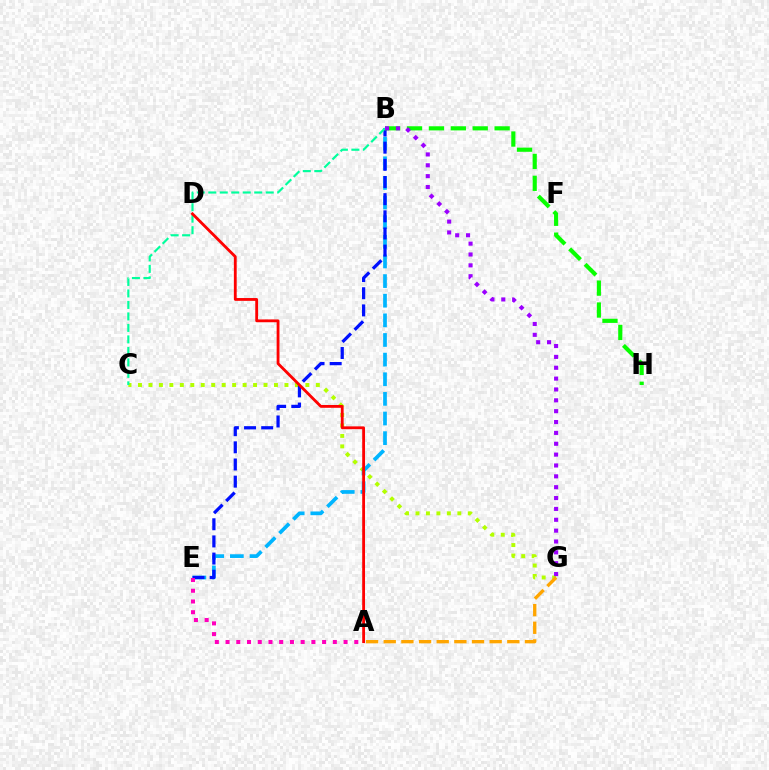{('C', 'G'): [{'color': '#b3ff00', 'line_style': 'dotted', 'thickness': 2.84}], ('B', 'E'): [{'color': '#00b5ff', 'line_style': 'dashed', 'thickness': 2.67}, {'color': '#0010ff', 'line_style': 'dashed', 'thickness': 2.33}], ('B', 'C'): [{'color': '#00ff9d', 'line_style': 'dashed', 'thickness': 1.56}], ('A', 'E'): [{'color': '#ff00bd', 'line_style': 'dotted', 'thickness': 2.91}], ('B', 'H'): [{'color': '#08ff00', 'line_style': 'dashed', 'thickness': 2.97}], ('A', 'D'): [{'color': '#ff0000', 'line_style': 'solid', 'thickness': 2.03}], ('A', 'G'): [{'color': '#ffa500', 'line_style': 'dashed', 'thickness': 2.4}], ('B', 'G'): [{'color': '#9b00ff', 'line_style': 'dotted', 'thickness': 2.95}]}